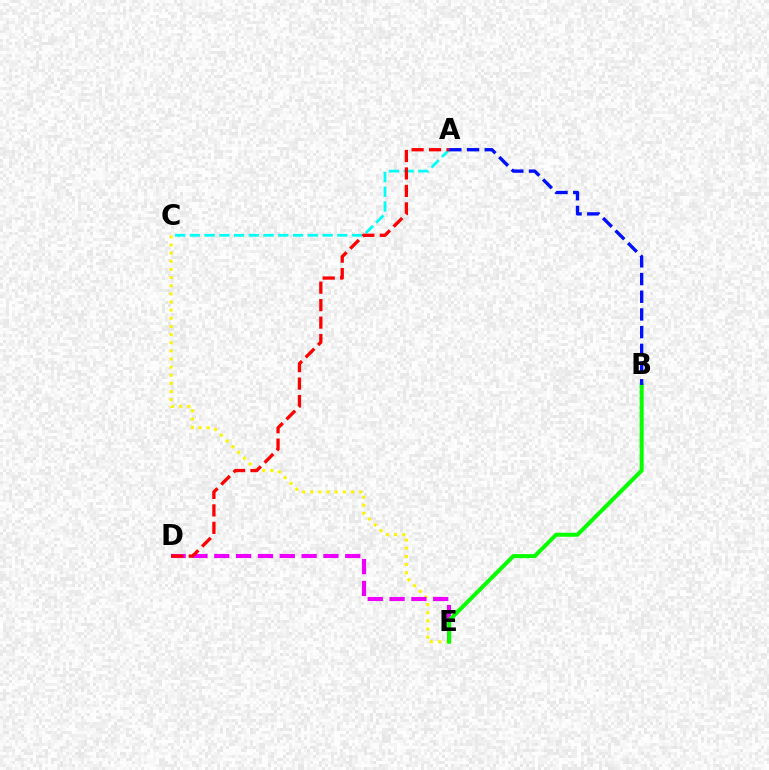{('A', 'C'): [{'color': '#00fff6', 'line_style': 'dashed', 'thickness': 2.0}], ('C', 'E'): [{'color': '#fcf500', 'line_style': 'dotted', 'thickness': 2.21}], ('D', 'E'): [{'color': '#ee00ff', 'line_style': 'dashed', 'thickness': 2.97}], ('B', 'E'): [{'color': '#08ff00', 'line_style': 'solid', 'thickness': 2.92}], ('A', 'D'): [{'color': '#ff0000', 'line_style': 'dashed', 'thickness': 2.37}], ('A', 'B'): [{'color': '#0010ff', 'line_style': 'dashed', 'thickness': 2.4}]}